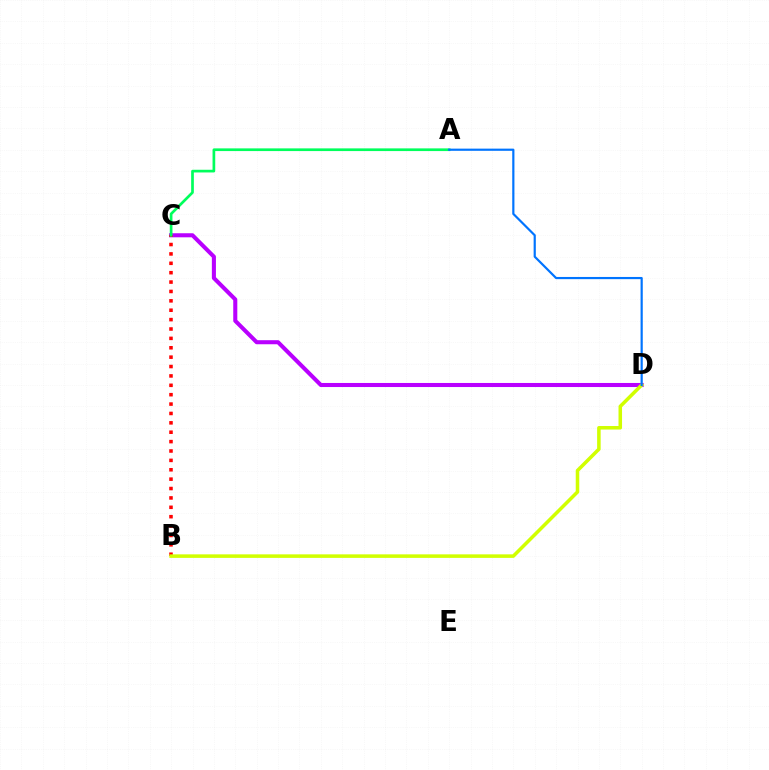{('C', 'D'): [{'color': '#b900ff', 'line_style': 'solid', 'thickness': 2.93}], ('B', 'C'): [{'color': '#ff0000', 'line_style': 'dotted', 'thickness': 2.55}], ('B', 'D'): [{'color': '#d1ff00', 'line_style': 'solid', 'thickness': 2.55}], ('A', 'C'): [{'color': '#00ff5c', 'line_style': 'solid', 'thickness': 1.94}], ('A', 'D'): [{'color': '#0074ff', 'line_style': 'solid', 'thickness': 1.58}]}